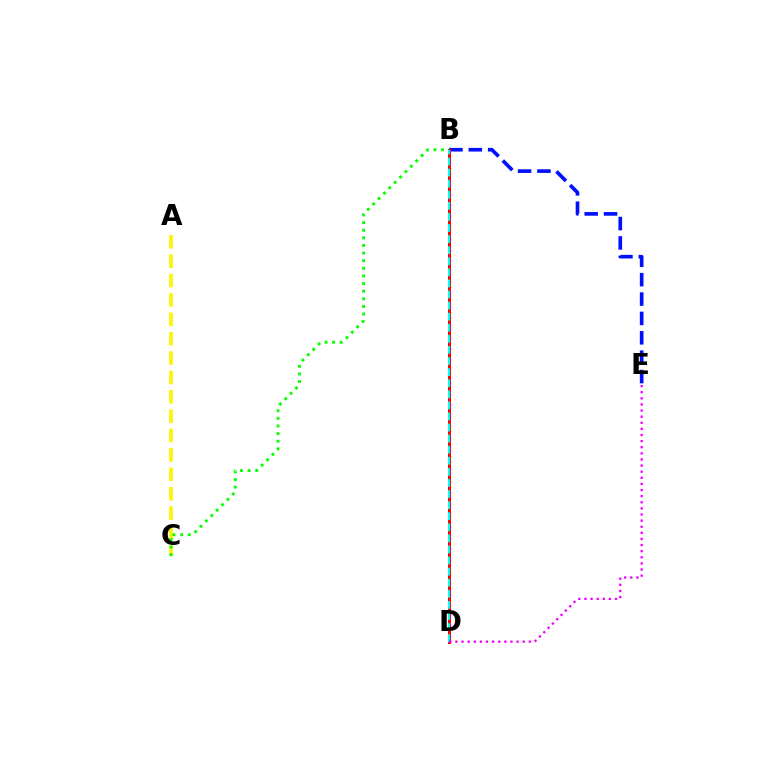{('A', 'C'): [{'color': '#fcf500', 'line_style': 'dashed', 'thickness': 2.63}], ('B', 'E'): [{'color': '#0010ff', 'line_style': 'dashed', 'thickness': 2.63}], ('B', 'D'): [{'color': '#ff0000', 'line_style': 'solid', 'thickness': 2.12}, {'color': '#00fff6', 'line_style': 'dashed', 'thickness': 1.51}], ('B', 'C'): [{'color': '#08ff00', 'line_style': 'dotted', 'thickness': 2.07}], ('D', 'E'): [{'color': '#ee00ff', 'line_style': 'dotted', 'thickness': 1.66}]}